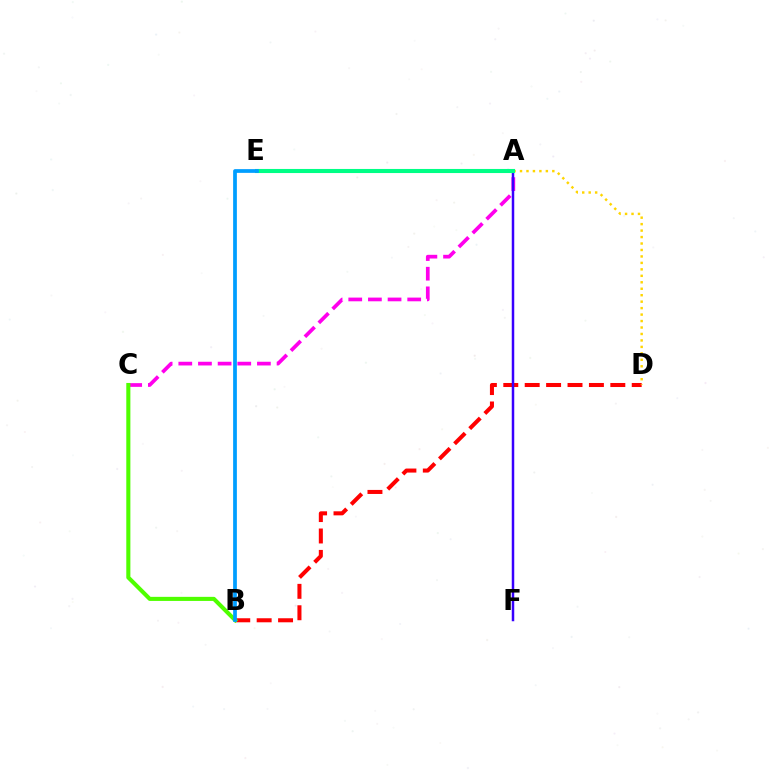{('B', 'D'): [{'color': '#ff0000', 'line_style': 'dashed', 'thickness': 2.91}], ('A', 'C'): [{'color': '#ff00ed', 'line_style': 'dashed', 'thickness': 2.67}], ('B', 'C'): [{'color': '#4fff00', 'line_style': 'solid', 'thickness': 2.94}], ('A', 'D'): [{'color': '#ffd500', 'line_style': 'dotted', 'thickness': 1.76}], ('A', 'F'): [{'color': '#3700ff', 'line_style': 'solid', 'thickness': 1.79}], ('A', 'E'): [{'color': '#00ff86', 'line_style': 'solid', 'thickness': 2.94}], ('B', 'E'): [{'color': '#009eff', 'line_style': 'solid', 'thickness': 2.69}]}